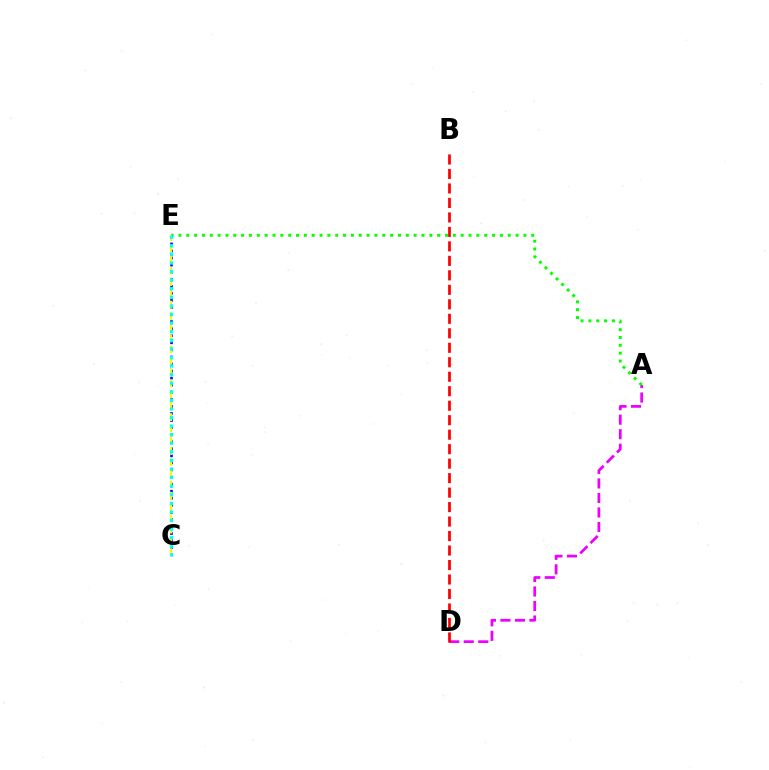{('A', 'D'): [{'color': '#ee00ff', 'line_style': 'dashed', 'thickness': 1.97}], ('A', 'E'): [{'color': '#08ff00', 'line_style': 'dotted', 'thickness': 2.13}], ('C', 'E'): [{'color': '#0010ff', 'line_style': 'dotted', 'thickness': 1.92}, {'color': '#fcf500', 'line_style': 'dashed', 'thickness': 1.53}, {'color': '#00fff6', 'line_style': 'dotted', 'thickness': 2.33}], ('B', 'D'): [{'color': '#ff0000', 'line_style': 'dashed', 'thickness': 1.97}]}